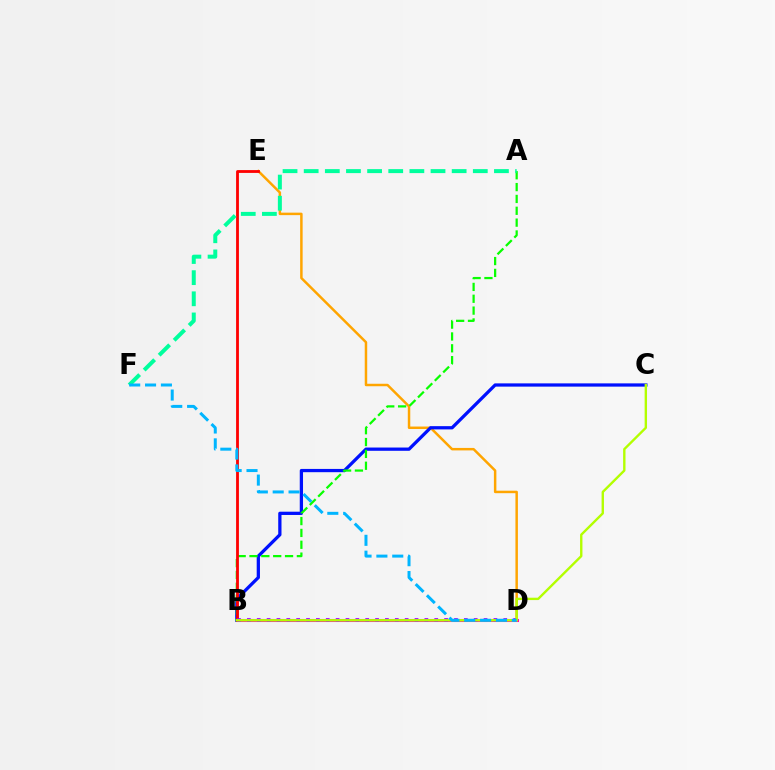{('B', 'D'): [{'color': '#ff00bd', 'line_style': 'solid', 'thickness': 2.21}, {'color': '#9b00ff', 'line_style': 'dotted', 'thickness': 2.68}], ('D', 'E'): [{'color': '#ffa500', 'line_style': 'solid', 'thickness': 1.79}], ('B', 'C'): [{'color': '#0010ff', 'line_style': 'solid', 'thickness': 2.35}, {'color': '#b3ff00', 'line_style': 'solid', 'thickness': 1.71}], ('A', 'B'): [{'color': '#08ff00', 'line_style': 'dashed', 'thickness': 1.61}], ('B', 'E'): [{'color': '#ff0000', 'line_style': 'solid', 'thickness': 2.03}], ('A', 'F'): [{'color': '#00ff9d', 'line_style': 'dashed', 'thickness': 2.87}], ('D', 'F'): [{'color': '#00b5ff', 'line_style': 'dashed', 'thickness': 2.15}]}